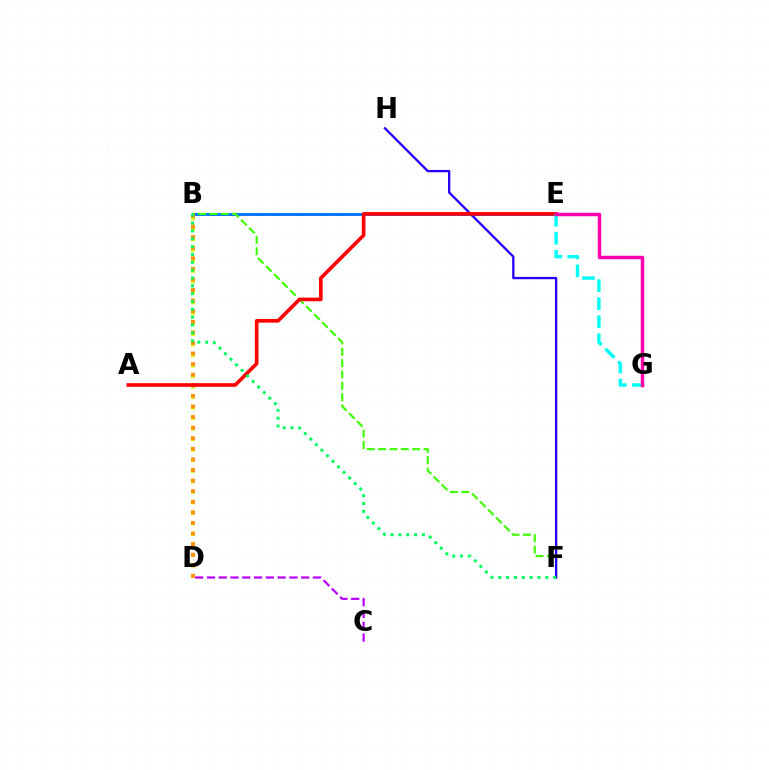{('B', 'E'): [{'color': '#0074ff', 'line_style': 'solid', 'thickness': 2.08}], ('C', 'D'): [{'color': '#b900ff', 'line_style': 'dashed', 'thickness': 1.6}], ('B', 'D'): [{'color': '#d1ff00', 'line_style': 'dotted', 'thickness': 2.86}, {'color': '#ff9400', 'line_style': 'dotted', 'thickness': 2.88}], ('B', 'F'): [{'color': '#3dff00', 'line_style': 'dashed', 'thickness': 1.54}, {'color': '#00ff5c', 'line_style': 'dotted', 'thickness': 2.13}], ('F', 'H'): [{'color': '#2500ff', 'line_style': 'solid', 'thickness': 1.67}], ('A', 'E'): [{'color': '#ff0000', 'line_style': 'solid', 'thickness': 2.61}], ('E', 'G'): [{'color': '#00fff6', 'line_style': 'dashed', 'thickness': 2.45}, {'color': '#ff00ac', 'line_style': 'solid', 'thickness': 2.5}]}